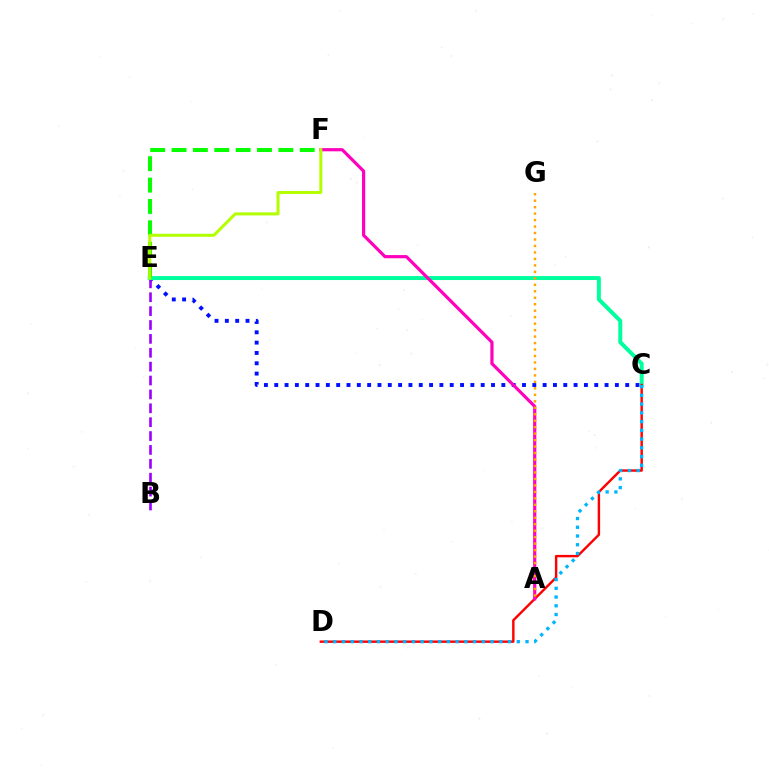{('C', 'E'): [{'color': '#0010ff', 'line_style': 'dotted', 'thickness': 2.8}, {'color': '#00ff9d', 'line_style': 'solid', 'thickness': 2.85}], ('B', 'E'): [{'color': '#9b00ff', 'line_style': 'dashed', 'thickness': 1.89}], ('C', 'D'): [{'color': '#ff0000', 'line_style': 'solid', 'thickness': 1.74}, {'color': '#00b5ff', 'line_style': 'dotted', 'thickness': 2.37}], ('A', 'F'): [{'color': '#ff00bd', 'line_style': 'solid', 'thickness': 2.29}], ('E', 'F'): [{'color': '#08ff00', 'line_style': 'dashed', 'thickness': 2.9}, {'color': '#b3ff00', 'line_style': 'solid', 'thickness': 2.16}], ('A', 'G'): [{'color': '#ffa500', 'line_style': 'dotted', 'thickness': 1.76}]}